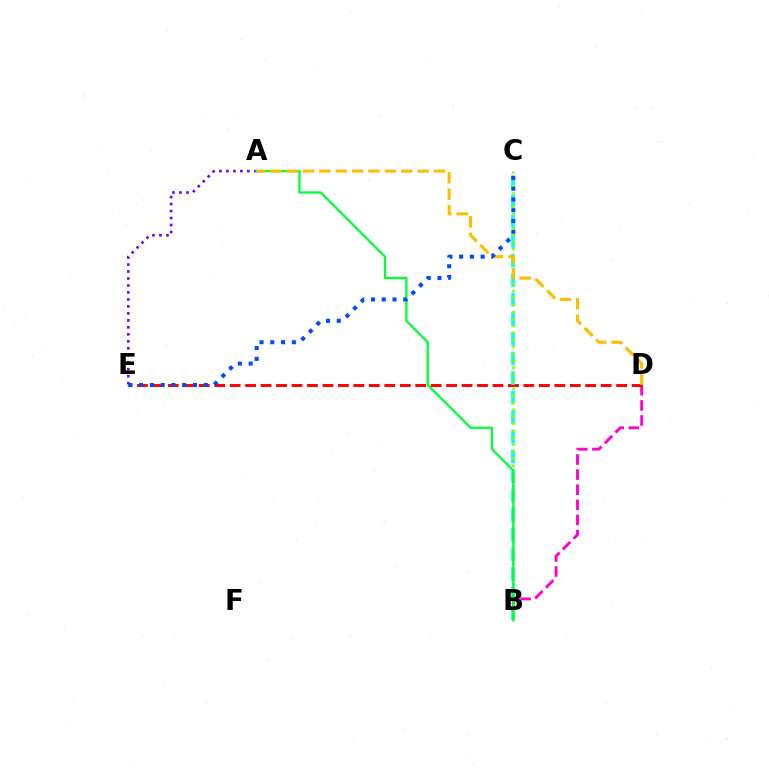{('B', 'D'): [{'color': '#ff00cf', 'line_style': 'dashed', 'thickness': 2.05}], ('A', 'E'): [{'color': '#7200ff', 'line_style': 'dotted', 'thickness': 1.9}], ('D', 'E'): [{'color': '#ff0000', 'line_style': 'dashed', 'thickness': 2.1}], ('B', 'C'): [{'color': '#00fff6', 'line_style': 'dashed', 'thickness': 2.66}, {'color': '#84ff00', 'line_style': 'dotted', 'thickness': 1.9}], ('A', 'B'): [{'color': '#00ff39', 'line_style': 'solid', 'thickness': 1.65}], ('A', 'D'): [{'color': '#ffbd00', 'line_style': 'dashed', 'thickness': 2.22}], ('C', 'E'): [{'color': '#004bff', 'line_style': 'dotted', 'thickness': 2.92}]}